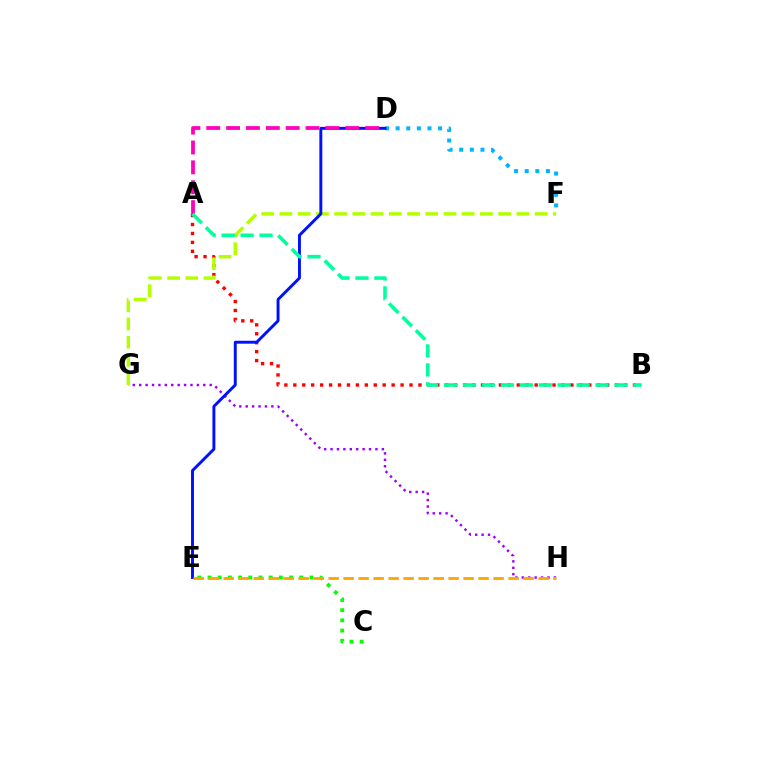{('D', 'F'): [{'color': '#00b5ff', 'line_style': 'dotted', 'thickness': 2.89}], ('G', 'H'): [{'color': '#9b00ff', 'line_style': 'dotted', 'thickness': 1.74}], ('A', 'B'): [{'color': '#ff0000', 'line_style': 'dotted', 'thickness': 2.43}, {'color': '#00ff9d', 'line_style': 'dashed', 'thickness': 2.57}], ('F', 'G'): [{'color': '#b3ff00', 'line_style': 'dashed', 'thickness': 2.48}], ('D', 'E'): [{'color': '#0010ff', 'line_style': 'solid', 'thickness': 2.11}], ('A', 'D'): [{'color': '#ff00bd', 'line_style': 'dashed', 'thickness': 2.7}], ('C', 'E'): [{'color': '#08ff00', 'line_style': 'dotted', 'thickness': 2.77}], ('E', 'H'): [{'color': '#ffa500', 'line_style': 'dashed', 'thickness': 2.04}]}